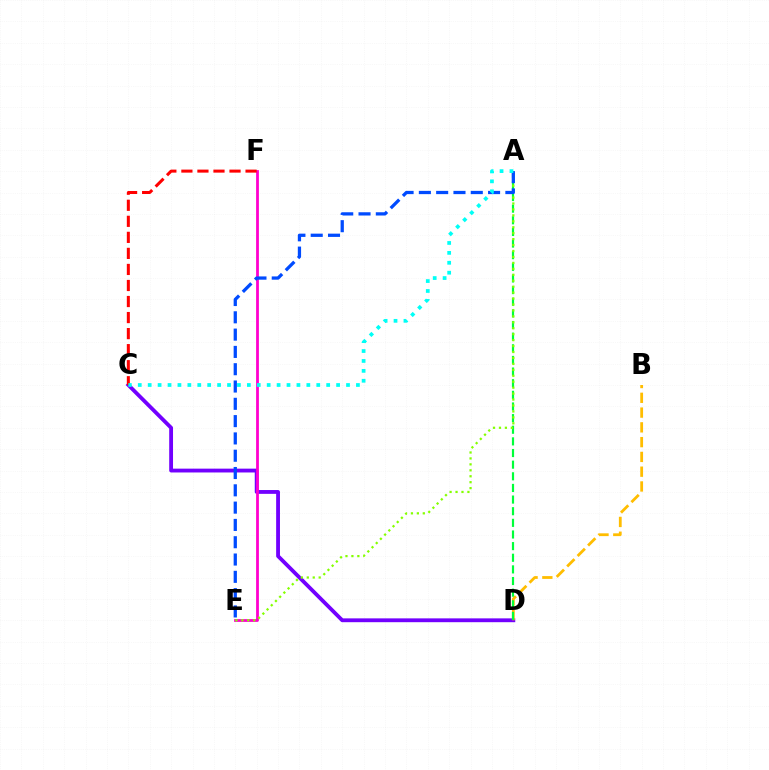{('C', 'D'): [{'color': '#7200ff', 'line_style': 'solid', 'thickness': 2.75}], ('B', 'D'): [{'color': '#ffbd00', 'line_style': 'dashed', 'thickness': 2.01}], ('A', 'D'): [{'color': '#00ff39', 'line_style': 'dashed', 'thickness': 1.58}], ('E', 'F'): [{'color': '#ff00cf', 'line_style': 'solid', 'thickness': 2.01}], ('A', 'E'): [{'color': '#84ff00', 'line_style': 'dotted', 'thickness': 1.61}, {'color': '#004bff', 'line_style': 'dashed', 'thickness': 2.35}], ('C', 'F'): [{'color': '#ff0000', 'line_style': 'dashed', 'thickness': 2.18}], ('A', 'C'): [{'color': '#00fff6', 'line_style': 'dotted', 'thickness': 2.69}]}